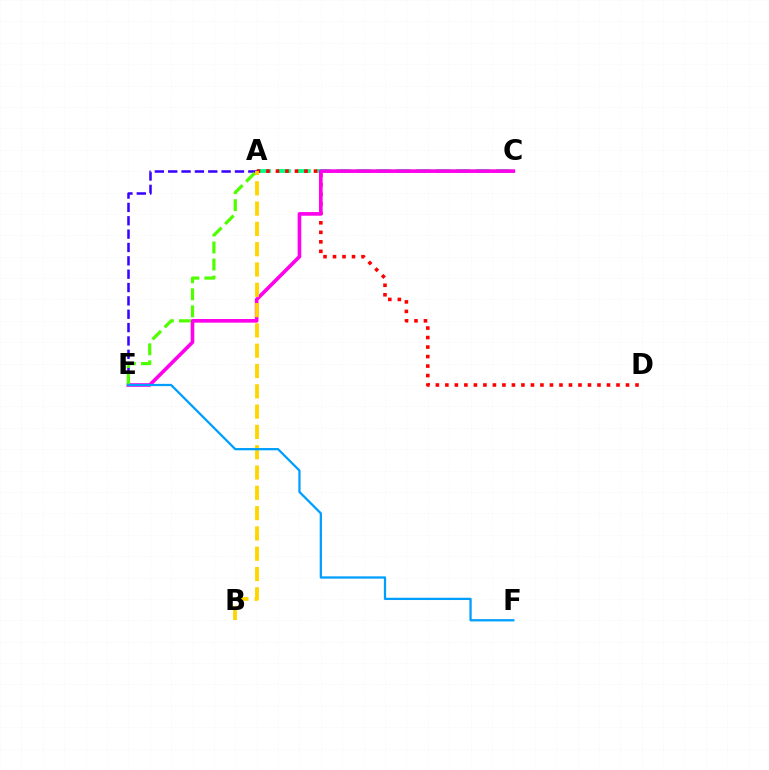{('A', 'C'): [{'color': '#00ff86', 'line_style': 'dashed', 'thickness': 2.71}], ('A', 'E'): [{'color': '#3700ff', 'line_style': 'dashed', 'thickness': 1.81}, {'color': '#4fff00', 'line_style': 'dashed', 'thickness': 2.32}], ('A', 'D'): [{'color': '#ff0000', 'line_style': 'dotted', 'thickness': 2.58}], ('C', 'E'): [{'color': '#ff00ed', 'line_style': 'solid', 'thickness': 2.62}], ('A', 'B'): [{'color': '#ffd500', 'line_style': 'dashed', 'thickness': 2.76}], ('E', 'F'): [{'color': '#009eff', 'line_style': 'solid', 'thickness': 1.63}]}